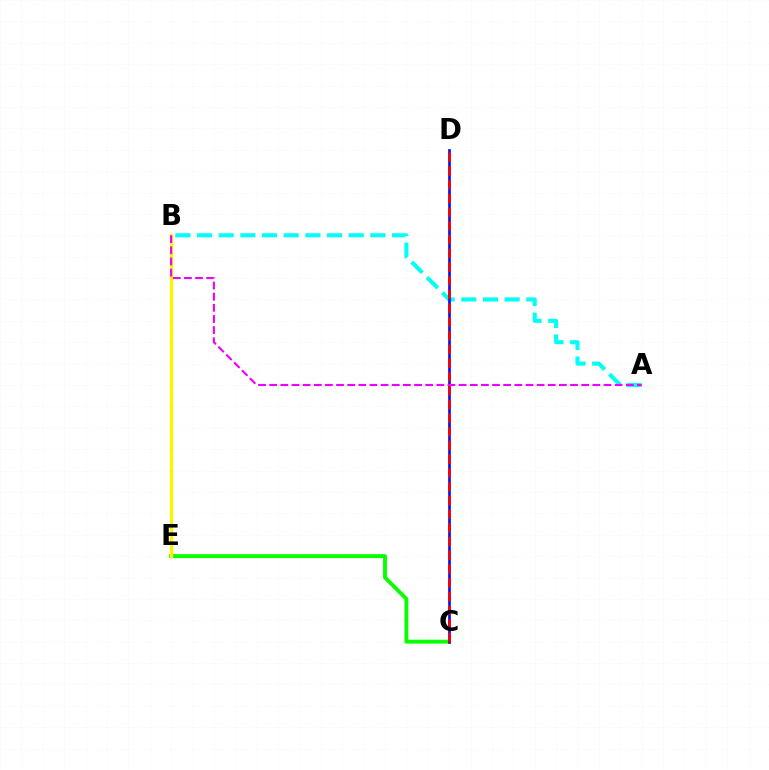{('C', 'E'): [{'color': '#08ff00', 'line_style': 'solid', 'thickness': 2.8}], ('A', 'B'): [{'color': '#00fff6', 'line_style': 'dashed', 'thickness': 2.94}, {'color': '#ee00ff', 'line_style': 'dashed', 'thickness': 1.51}], ('C', 'D'): [{'color': '#0010ff', 'line_style': 'solid', 'thickness': 1.93}, {'color': '#ff0000', 'line_style': 'dashed', 'thickness': 1.86}], ('B', 'E'): [{'color': '#fcf500', 'line_style': 'solid', 'thickness': 2.42}]}